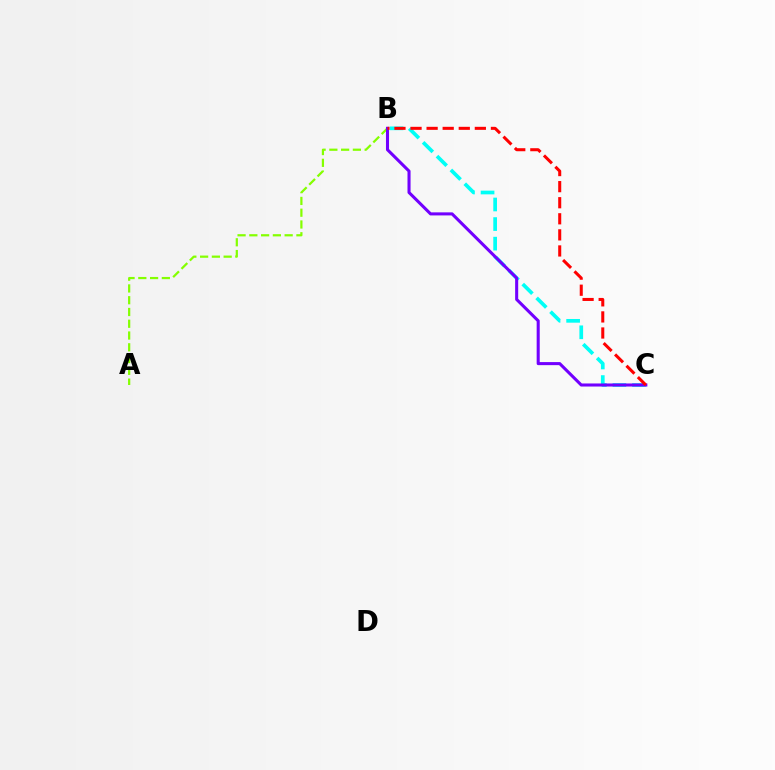{('B', 'C'): [{'color': '#00fff6', 'line_style': 'dashed', 'thickness': 2.66}, {'color': '#7200ff', 'line_style': 'solid', 'thickness': 2.2}, {'color': '#ff0000', 'line_style': 'dashed', 'thickness': 2.18}], ('A', 'B'): [{'color': '#84ff00', 'line_style': 'dashed', 'thickness': 1.6}]}